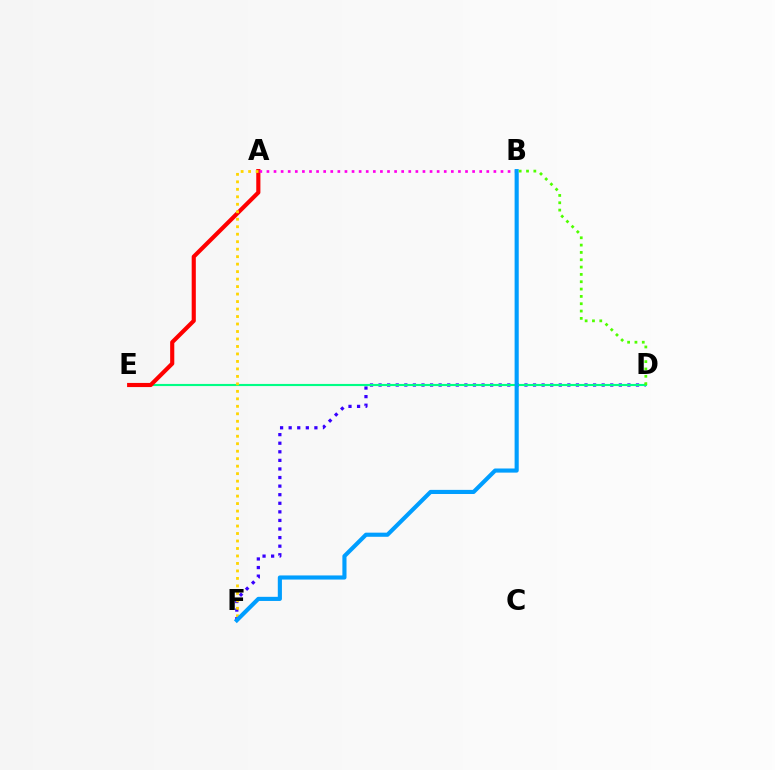{('D', 'F'): [{'color': '#3700ff', 'line_style': 'dotted', 'thickness': 2.33}], ('D', 'E'): [{'color': '#00ff86', 'line_style': 'solid', 'thickness': 1.53}], ('A', 'E'): [{'color': '#ff0000', 'line_style': 'solid', 'thickness': 2.98}], ('A', 'F'): [{'color': '#ffd500', 'line_style': 'dotted', 'thickness': 2.03}], ('A', 'B'): [{'color': '#ff00ed', 'line_style': 'dotted', 'thickness': 1.93}], ('B', 'F'): [{'color': '#009eff', 'line_style': 'solid', 'thickness': 2.97}], ('B', 'D'): [{'color': '#4fff00', 'line_style': 'dotted', 'thickness': 1.99}]}